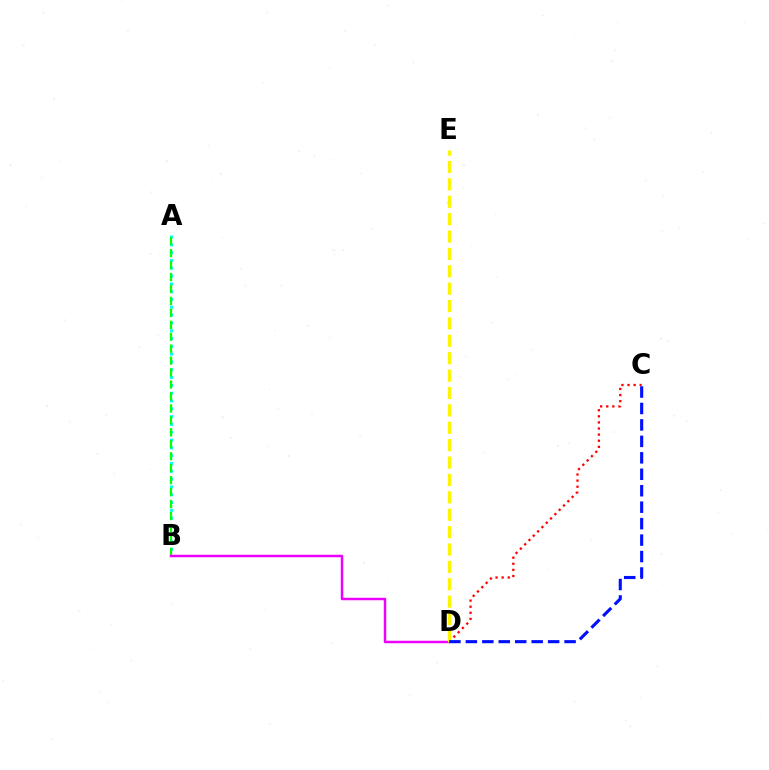{('A', 'B'): [{'color': '#00fff6', 'line_style': 'dotted', 'thickness': 2.12}, {'color': '#08ff00', 'line_style': 'dashed', 'thickness': 1.62}], ('B', 'D'): [{'color': '#ee00ff', 'line_style': 'solid', 'thickness': 1.78}], ('C', 'D'): [{'color': '#ff0000', 'line_style': 'dotted', 'thickness': 1.66}, {'color': '#0010ff', 'line_style': 'dashed', 'thickness': 2.24}], ('D', 'E'): [{'color': '#fcf500', 'line_style': 'dashed', 'thickness': 2.36}]}